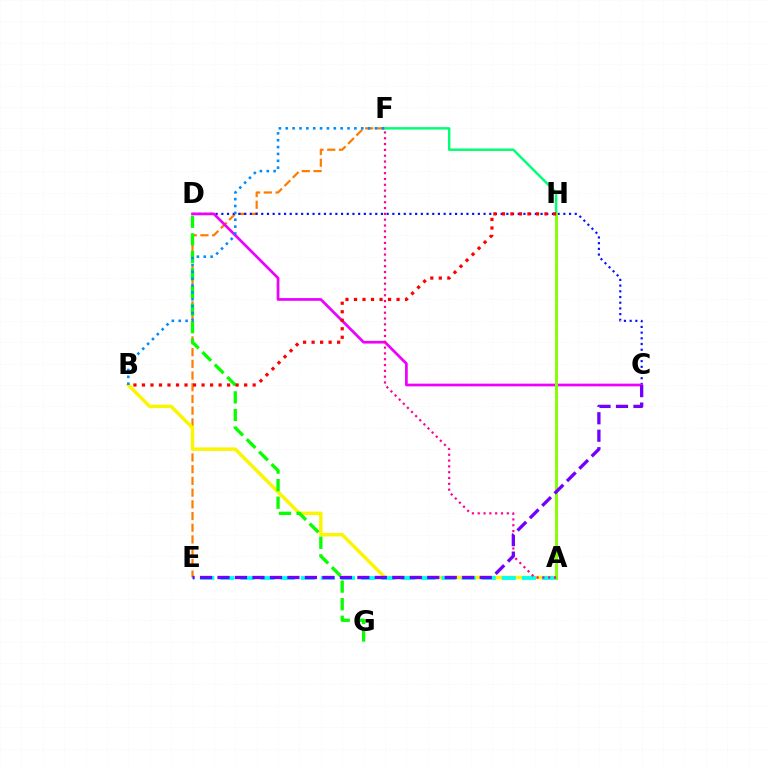{('E', 'F'): [{'color': '#ff7c00', 'line_style': 'dashed', 'thickness': 1.59}], ('F', 'H'): [{'color': '#00ff74', 'line_style': 'solid', 'thickness': 1.76}], ('A', 'B'): [{'color': '#fcf500', 'line_style': 'solid', 'thickness': 2.51}], ('A', 'E'): [{'color': '#00fff6', 'line_style': 'dashed', 'thickness': 2.73}], ('C', 'D'): [{'color': '#0010ff', 'line_style': 'dotted', 'thickness': 1.55}, {'color': '#ee00ff', 'line_style': 'solid', 'thickness': 1.96}], ('D', 'G'): [{'color': '#08ff00', 'line_style': 'dashed', 'thickness': 2.39}], ('A', 'H'): [{'color': '#84ff00', 'line_style': 'solid', 'thickness': 2.1}], ('A', 'F'): [{'color': '#ff0094', 'line_style': 'dotted', 'thickness': 1.58}], ('B', 'H'): [{'color': '#ff0000', 'line_style': 'dotted', 'thickness': 2.31}], ('C', 'E'): [{'color': '#7200ff', 'line_style': 'dashed', 'thickness': 2.37}], ('B', 'F'): [{'color': '#008cff', 'line_style': 'dotted', 'thickness': 1.86}]}